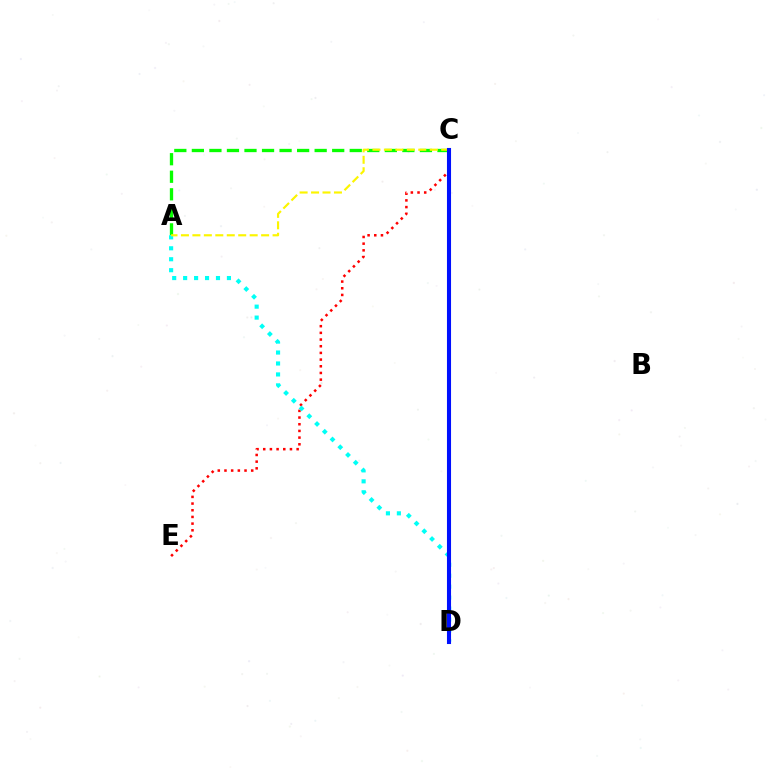{('C', 'D'): [{'color': '#ee00ff', 'line_style': 'dashed', 'thickness': 2.79}, {'color': '#0010ff', 'line_style': 'solid', 'thickness': 2.94}], ('A', 'C'): [{'color': '#08ff00', 'line_style': 'dashed', 'thickness': 2.38}, {'color': '#fcf500', 'line_style': 'dashed', 'thickness': 1.56}], ('C', 'E'): [{'color': '#ff0000', 'line_style': 'dotted', 'thickness': 1.82}], ('A', 'D'): [{'color': '#00fff6', 'line_style': 'dotted', 'thickness': 2.97}]}